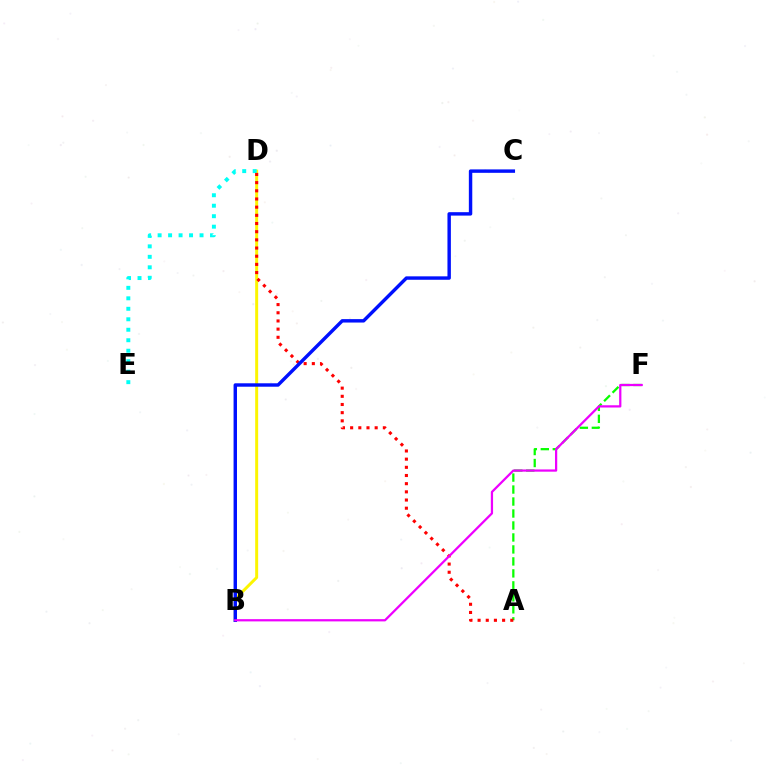{('A', 'F'): [{'color': '#08ff00', 'line_style': 'dashed', 'thickness': 1.63}], ('B', 'D'): [{'color': '#fcf500', 'line_style': 'solid', 'thickness': 2.13}], ('D', 'E'): [{'color': '#00fff6', 'line_style': 'dotted', 'thickness': 2.85}], ('A', 'D'): [{'color': '#ff0000', 'line_style': 'dotted', 'thickness': 2.22}], ('B', 'C'): [{'color': '#0010ff', 'line_style': 'solid', 'thickness': 2.47}], ('B', 'F'): [{'color': '#ee00ff', 'line_style': 'solid', 'thickness': 1.62}]}